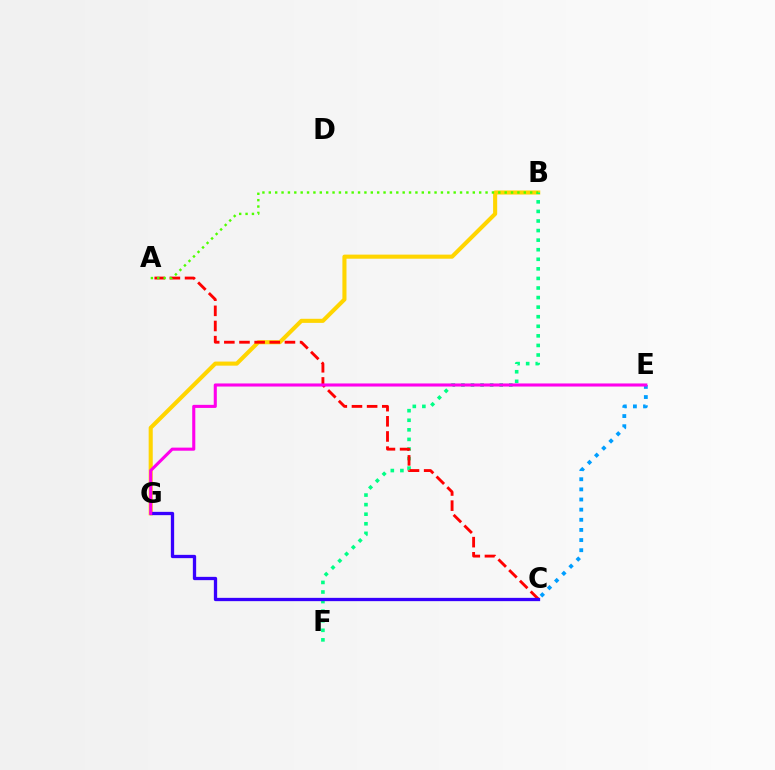{('B', 'G'): [{'color': '#ffd500', 'line_style': 'solid', 'thickness': 2.94}], ('B', 'F'): [{'color': '#00ff86', 'line_style': 'dotted', 'thickness': 2.6}], ('A', 'C'): [{'color': '#ff0000', 'line_style': 'dashed', 'thickness': 2.06}], ('A', 'B'): [{'color': '#4fff00', 'line_style': 'dotted', 'thickness': 1.73}], ('C', 'E'): [{'color': '#009eff', 'line_style': 'dotted', 'thickness': 2.75}], ('C', 'G'): [{'color': '#3700ff', 'line_style': 'solid', 'thickness': 2.37}], ('E', 'G'): [{'color': '#ff00ed', 'line_style': 'solid', 'thickness': 2.22}]}